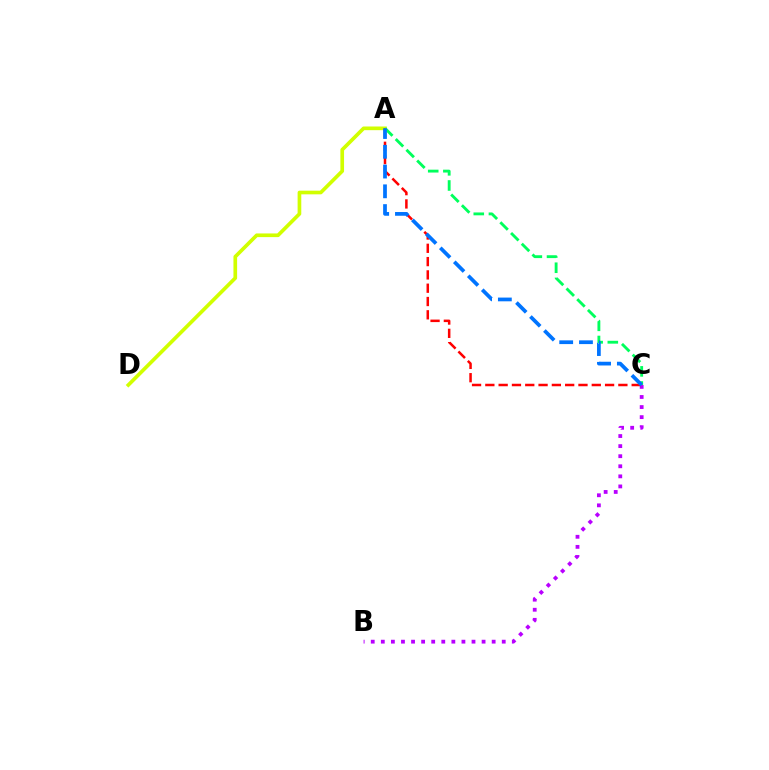{('B', 'C'): [{'color': '#b900ff', 'line_style': 'dotted', 'thickness': 2.74}], ('A', 'D'): [{'color': '#d1ff00', 'line_style': 'solid', 'thickness': 2.65}], ('A', 'C'): [{'color': '#ff0000', 'line_style': 'dashed', 'thickness': 1.81}, {'color': '#00ff5c', 'line_style': 'dashed', 'thickness': 2.06}, {'color': '#0074ff', 'line_style': 'dashed', 'thickness': 2.68}]}